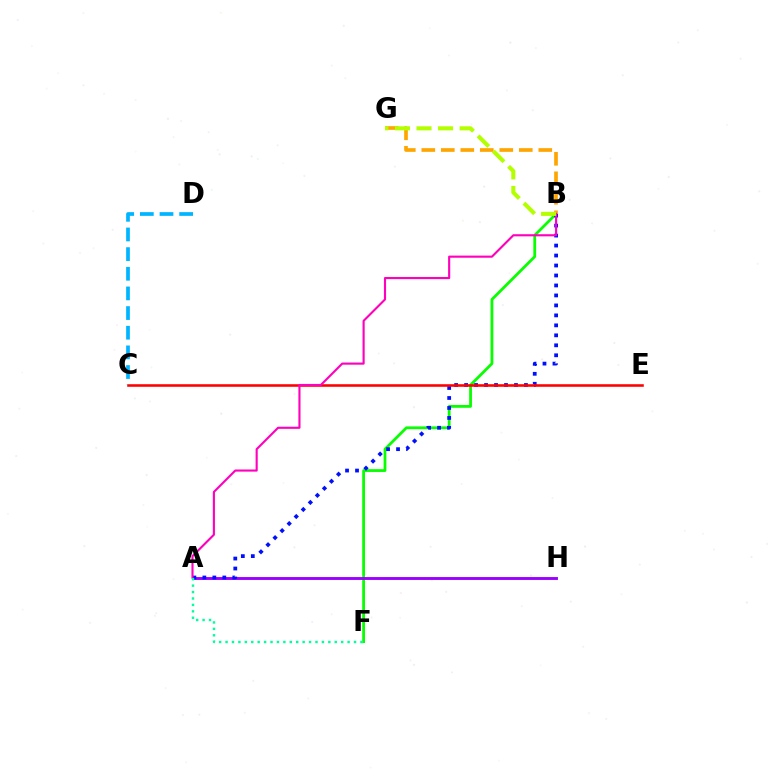{('B', 'F'): [{'color': '#08ff00', 'line_style': 'solid', 'thickness': 2.0}], ('A', 'H'): [{'color': '#9b00ff', 'line_style': 'solid', 'thickness': 2.08}], ('A', 'B'): [{'color': '#0010ff', 'line_style': 'dotted', 'thickness': 2.71}, {'color': '#ff00bd', 'line_style': 'solid', 'thickness': 1.53}], ('C', 'E'): [{'color': '#ff0000', 'line_style': 'solid', 'thickness': 1.85}], ('B', 'G'): [{'color': '#ffa500', 'line_style': 'dashed', 'thickness': 2.65}, {'color': '#b3ff00', 'line_style': 'dashed', 'thickness': 2.93}], ('C', 'D'): [{'color': '#00b5ff', 'line_style': 'dashed', 'thickness': 2.67}], ('A', 'F'): [{'color': '#00ff9d', 'line_style': 'dotted', 'thickness': 1.75}]}